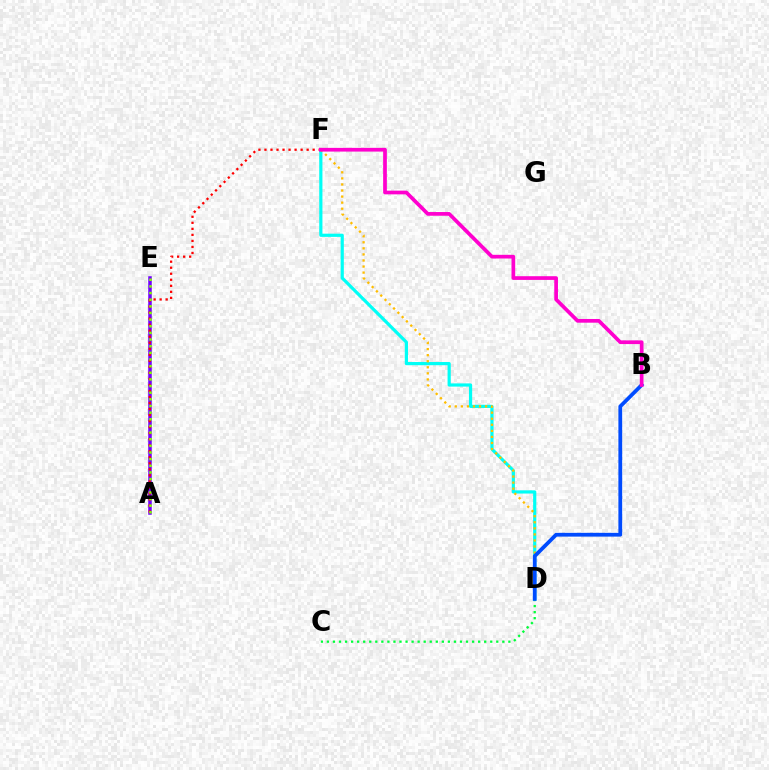{('A', 'E'): [{'color': '#7200ff', 'line_style': 'solid', 'thickness': 2.53}, {'color': '#84ff00', 'line_style': 'dotted', 'thickness': 1.81}], ('C', 'D'): [{'color': '#00ff39', 'line_style': 'dotted', 'thickness': 1.64}], ('A', 'F'): [{'color': '#ff0000', 'line_style': 'dotted', 'thickness': 1.64}], ('D', 'F'): [{'color': '#00fff6', 'line_style': 'solid', 'thickness': 2.3}, {'color': '#ffbd00', 'line_style': 'dotted', 'thickness': 1.65}], ('B', 'D'): [{'color': '#004bff', 'line_style': 'solid', 'thickness': 2.72}], ('B', 'F'): [{'color': '#ff00cf', 'line_style': 'solid', 'thickness': 2.67}]}